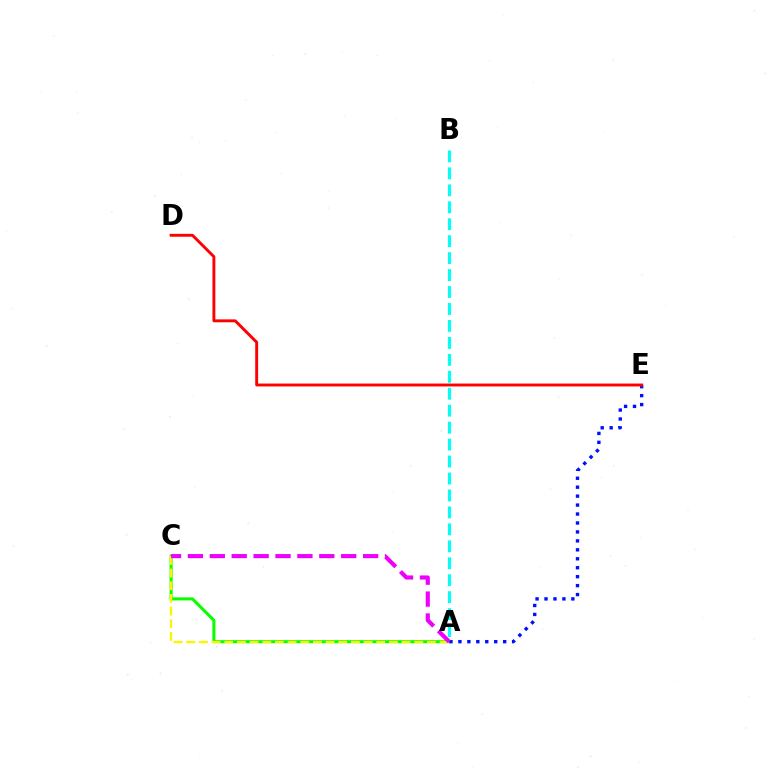{('A', 'C'): [{'color': '#08ff00', 'line_style': 'solid', 'thickness': 2.18}, {'color': '#fcf500', 'line_style': 'dashed', 'thickness': 1.72}, {'color': '#ee00ff', 'line_style': 'dashed', 'thickness': 2.98}], ('A', 'B'): [{'color': '#00fff6', 'line_style': 'dashed', 'thickness': 2.3}], ('A', 'E'): [{'color': '#0010ff', 'line_style': 'dotted', 'thickness': 2.43}], ('D', 'E'): [{'color': '#ff0000', 'line_style': 'solid', 'thickness': 2.09}]}